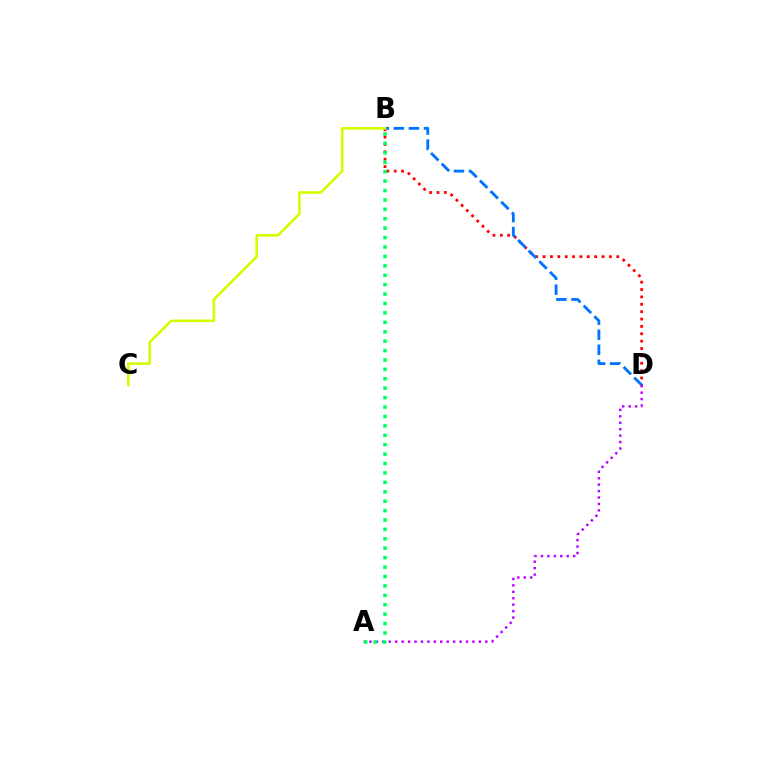{('B', 'D'): [{'color': '#ff0000', 'line_style': 'dotted', 'thickness': 2.0}, {'color': '#0074ff', 'line_style': 'dashed', 'thickness': 2.05}], ('B', 'C'): [{'color': '#d1ff00', 'line_style': 'solid', 'thickness': 1.87}], ('A', 'D'): [{'color': '#b900ff', 'line_style': 'dotted', 'thickness': 1.75}], ('A', 'B'): [{'color': '#00ff5c', 'line_style': 'dotted', 'thickness': 2.56}]}